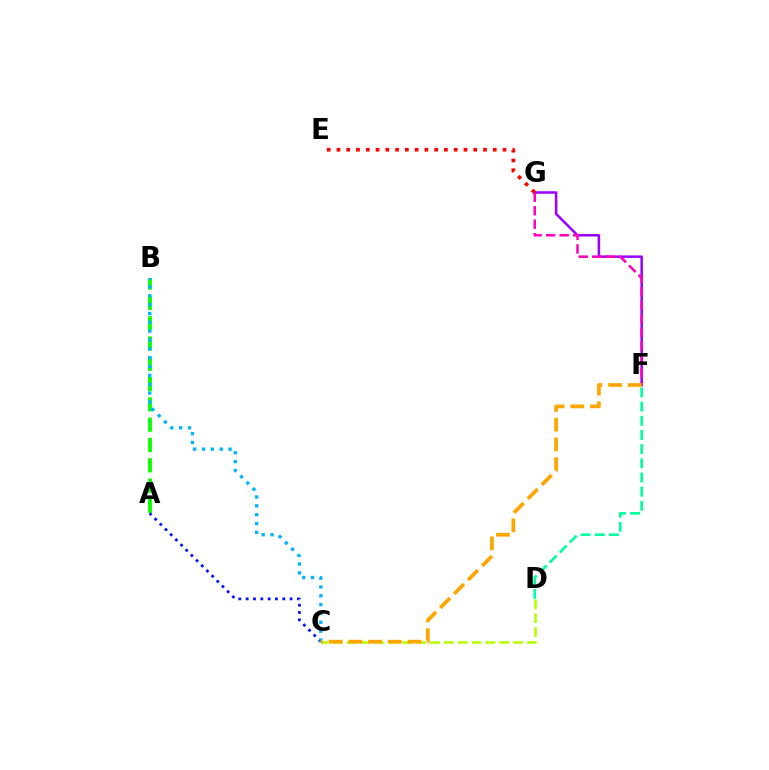{('C', 'D'): [{'color': '#b3ff00', 'line_style': 'dashed', 'thickness': 1.89}], ('A', 'B'): [{'color': '#08ff00', 'line_style': 'dashed', 'thickness': 2.76}], ('A', 'C'): [{'color': '#0010ff', 'line_style': 'dotted', 'thickness': 1.99}], ('B', 'C'): [{'color': '#00b5ff', 'line_style': 'dotted', 'thickness': 2.4}], ('F', 'G'): [{'color': '#9b00ff', 'line_style': 'solid', 'thickness': 1.82}, {'color': '#ff00bd', 'line_style': 'dashed', 'thickness': 1.83}], ('D', 'F'): [{'color': '#00ff9d', 'line_style': 'dashed', 'thickness': 1.92}], ('E', 'G'): [{'color': '#ff0000', 'line_style': 'dotted', 'thickness': 2.65}], ('C', 'F'): [{'color': '#ffa500', 'line_style': 'dashed', 'thickness': 2.68}]}